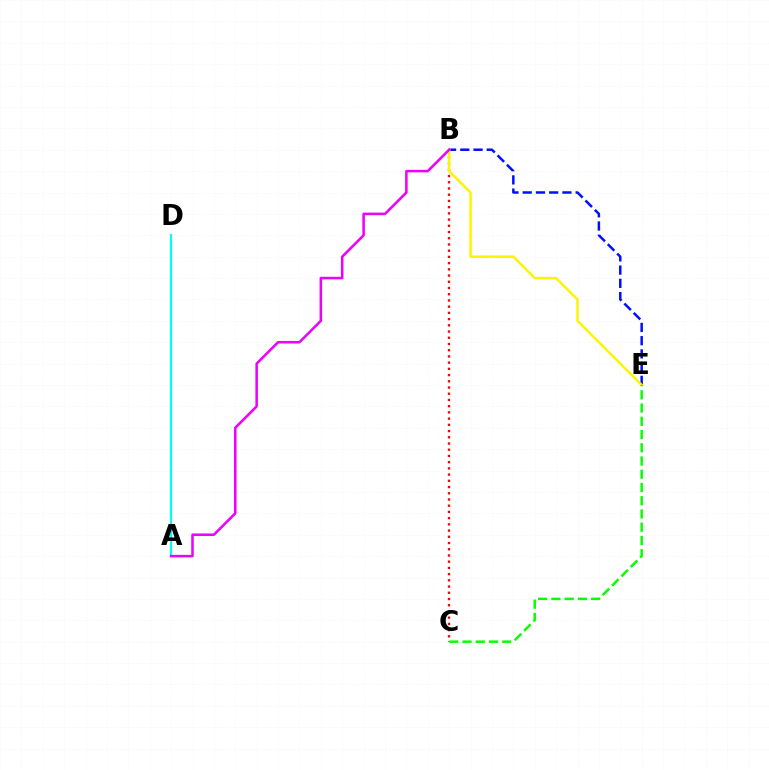{('B', 'C'): [{'color': '#ff0000', 'line_style': 'dotted', 'thickness': 1.69}], ('A', 'D'): [{'color': '#00fff6', 'line_style': 'solid', 'thickness': 1.57}], ('B', 'E'): [{'color': '#0010ff', 'line_style': 'dashed', 'thickness': 1.8}, {'color': '#fcf500', 'line_style': 'solid', 'thickness': 1.77}], ('C', 'E'): [{'color': '#08ff00', 'line_style': 'dashed', 'thickness': 1.8}], ('A', 'B'): [{'color': '#ee00ff', 'line_style': 'solid', 'thickness': 1.82}]}